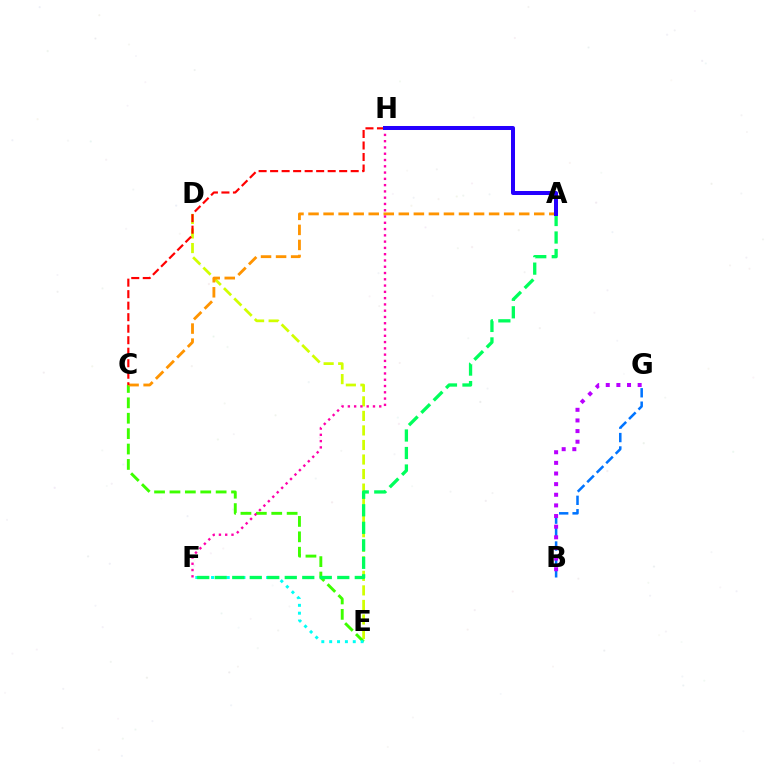{('B', 'G'): [{'color': '#0074ff', 'line_style': 'dashed', 'thickness': 1.82}, {'color': '#b900ff', 'line_style': 'dotted', 'thickness': 2.89}], ('D', 'E'): [{'color': '#d1ff00', 'line_style': 'dashed', 'thickness': 1.98}], ('C', 'E'): [{'color': '#3dff00', 'line_style': 'dashed', 'thickness': 2.09}], ('A', 'C'): [{'color': '#ff9400', 'line_style': 'dashed', 'thickness': 2.04}], ('E', 'F'): [{'color': '#00fff6', 'line_style': 'dotted', 'thickness': 2.14}], ('F', 'H'): [{'color': '#ff00ac', 'line_style': 'dotted', 'thickness': 1.71}], ('A', 'F'): [{'color': '#00ff5c', 'line_style': 'dashed', 'thickness': 2.38}], ('C', 'H'): [{'color': '#ff0000', 'line_style': 'dashed', 'thickness': 1.56}], ('A', 'H'): [{'color': '#2500ff', 'line_style': 'solid', 'thickness': 2.89}]}